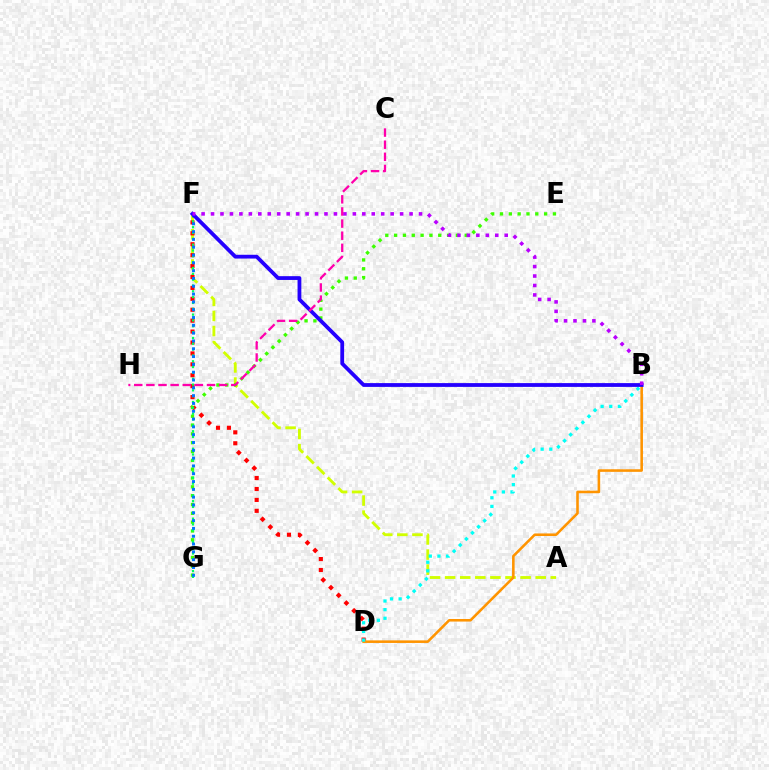{('A', 'F'): [{'color': '#d1ff00', 'line_style': 'dashed', 'thickness': 2.05}], ('D', 'F'): [{'color': '#ff0000', 'line_style': 'dotted', 'thickness': 2.97}], ('E', 'G'): [{'color': '#3dff00', 'line_style': 'dotted', 'thickness': 2.4}], ('B', 'D'): [{'color': '#ff9400', 'line_style': 'solid', 'thickness': 1.85}, {'color': '#00fff6', 'line_style': 'dotted', 'thickness': 2.34}], ('F', 'G'): [{'color': '#00ff5c', 'line_style': 'dotted', 'thickness': 1.58}, {'color': '#0074ff', 'line_style': 'dotted', 'thickness': 2.12}], ('B', 'F'): [{'color': '#2500ff', 'line_style': 'solid', 'thickness': 2.73}, {'color': '#b900ff', 'line_style': 'dotted', 'thickness': 2.57}], ('C', 'H'): [{'color': '#ff00ac', 'line_style': 'dashed', 'thickness': 1.65}]}